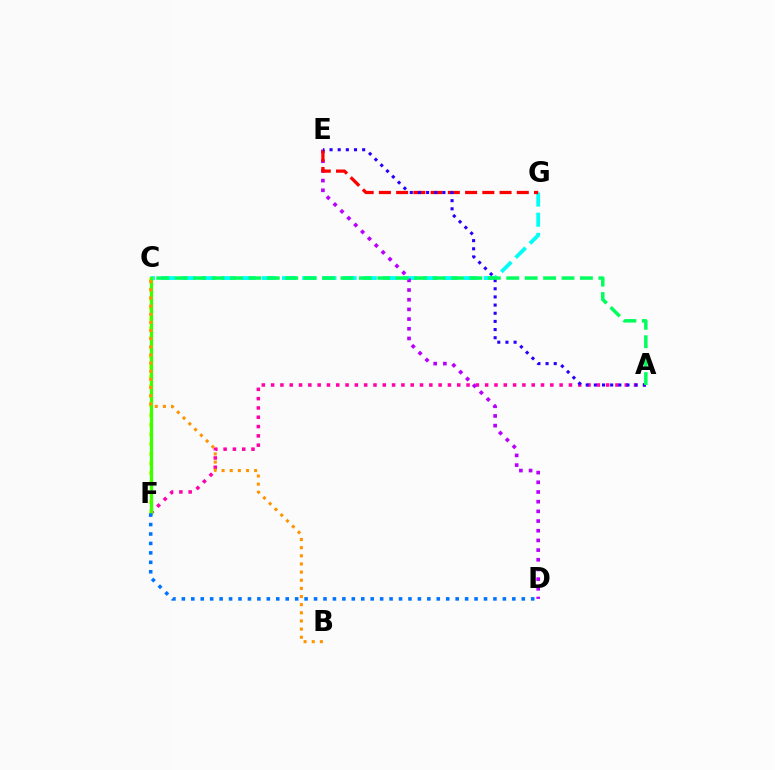{('C', 'G'): [{'color': '#00fff6', 'line_style': 'dashed', 'thickness': 2.74}], ('A', 'F'): [{'color': '#ff00ac', 'line_style': 'dotted', 'thickness': 2.53}], ('D', 'E'): [{'color': '#b900ff', 'line_style': 'dotted', 'thickness': 2.63}], ('C', 'F'): [{'color': '#d1ff00', 'line_style': 'dotted', 'thickness': 2.63}, {'color': '#3dff00', 'line_style': 'solid', 'thickness': 2.37}], ('E', 'G'): [{'color': '#ff0000', 'line_style': 'dashed', 'thickness': 2.34}], ('A', 'E'): [{'color': '#2500ff', 'line_style': 'dotted', 'thickness': 2.22}], ('B', 'C'): [{'color': '#ff9400', 'line_style': 'dotted', 'thickness': 2.21}], ('D', 'F'): [{'color': '#0074ff', 'line_style': 'dotted', 'thickness': 2.57}], ('A', 'C'): [{'color': '#00ff5c', 'line_style': 'dashed', 'thickness': 2.5}]}